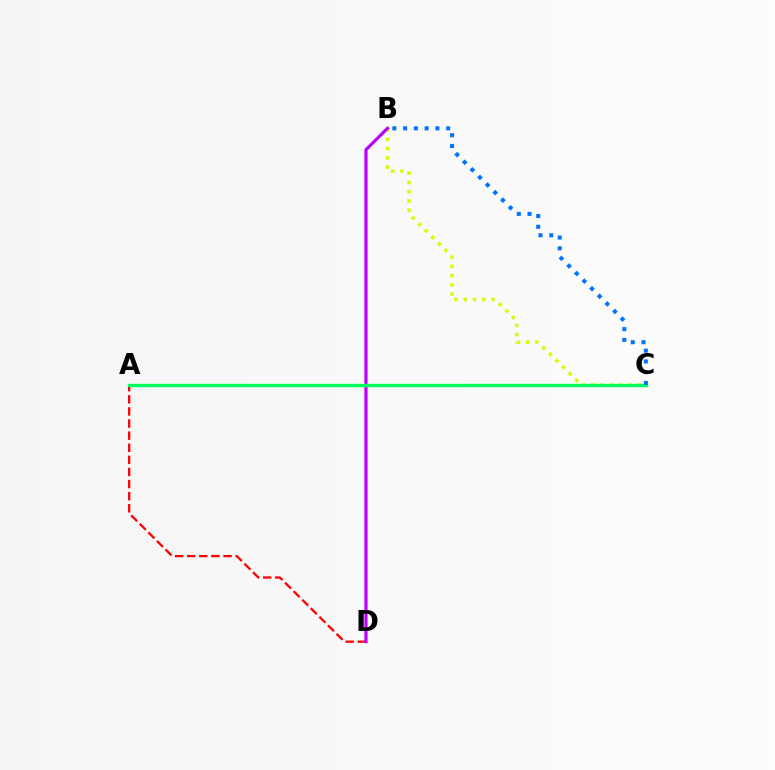{('A', 'D'): [{'color': '#ff0000', 'line_style': 'dashed', 'thickness': 1.64}], ('B', 'C'): [{'color': '#d1ff00', 'line_style': 'dotted', 'thickness': 2.51}, {'color': '#0074ff', 'line_style': 'dotted', 'thickness': 2.93}], ('B', 'D'): [{'color': '#b900ff', 'line_style': 'solid', 'thickness': 2.26}], ('A', 'C'): [{'color': '#00ff5c', 'line_style': 'solid', 'thickness': 2.42}]}